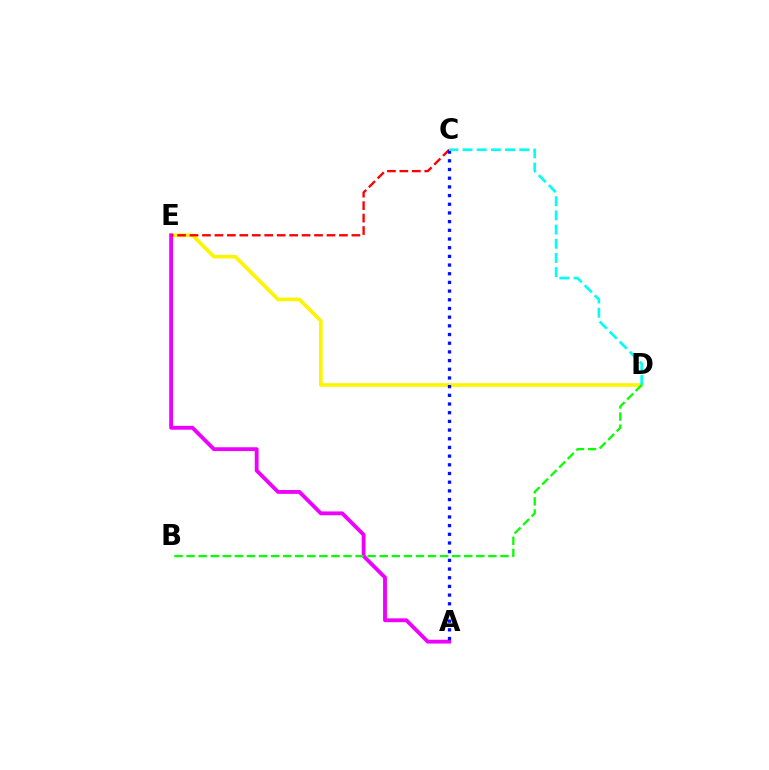{('D', 'E'): [{'color': '#fcf500', 'line_style': 'solid', 'thickness': 2.64}], ('A', 'E'): [{'color': '#ee00ff', 'line_style': 'solid', 'thickness': 2.76}], ('C', 'E'): [{'color': '#ff0000', 'line_style': 'dashed', 'thickness': 1.69}], ('B', 'D'): [{'color': '#08ff00', 'line_style': 'dashed', 'thickness': 1.64}], ('A', 'C'): [{'color': '#0010ff', 'line_style': 'dotted', 'thickness': 2.36}], ('C', 'D'): [{'color': '#00fff6', 'line_style': 'dashed', 'thickness': 1.93}]}